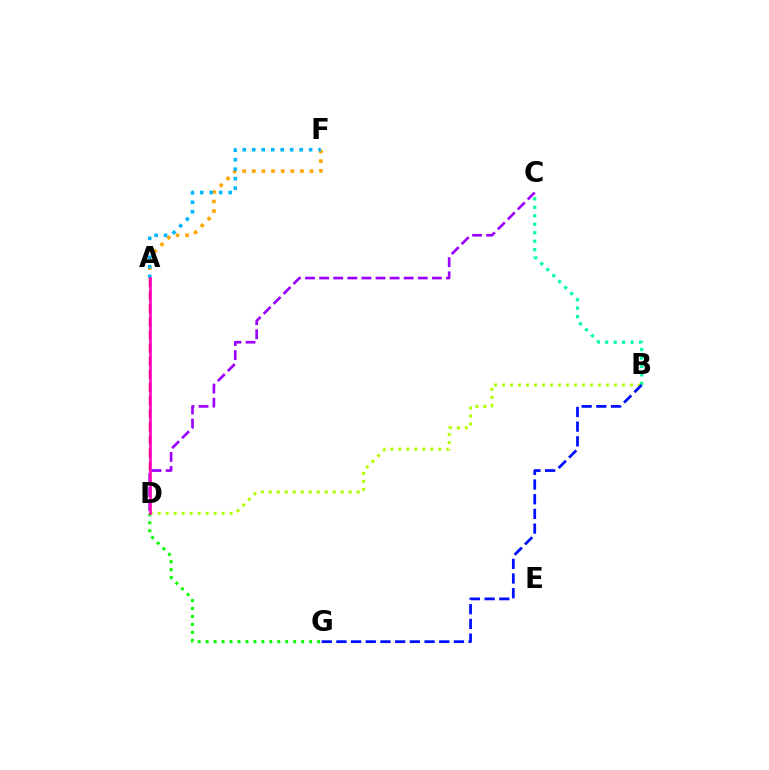{('A', 'D'): [{'color': '#ff0000', 'line_style': 'dashed', 'thickness': 1.78}, {'color': '#ff00bd', 'line_style': 'solid', 'thickness': 1.88}], ('D', 'G'): [{'color': '#08ff00', 'line_style': 'dotted', 'thickness': 2.16}], ('B', 'C'): [{'color': '#00ff9d', 'line_style': 'dotted', 'thickness': 2.3}], ('A', 'F'): [{'color': '#ffa500', 'line_style': 'dotted', 'thickness': 2.61}, {'color': '#00b5ff', 'line_style': 'dotted', 'thickness': 2.58}], ('B', 'D'): [{'color': '#b3ff00', 'line_style': 'dotted', 'thickness': 2.17}], ('C', 'D'): [{'color': '#9b00ff', 'line_style': 'dashed', 'thickness': 1.91}], ('B', 'G'): [{'color': '#0010ff', 'line_style': 'dashed', 'thickness': 2.0}]}